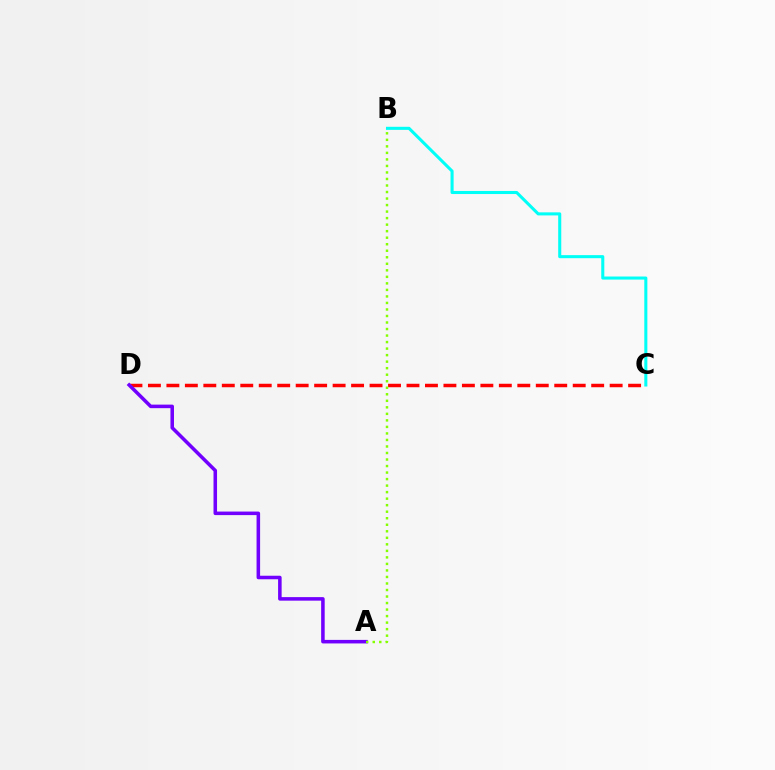{('C', 'D'): [{'color': '#ff0000', 'line_style': 'dashed', 'thickness': 2.51}], ('A', 'D'): [{'color': '#7200ff', 'line_style': 'solid', 'thickness': 2.55}], ('A', 'B'): [{'color': '#84ff00', 'line_style': 'dotted', 'thickness': 1.77}], ('B', 'C'): [{'color': '#00fff6', 'line_style': 'solid', 'thickness': 2.21}]}